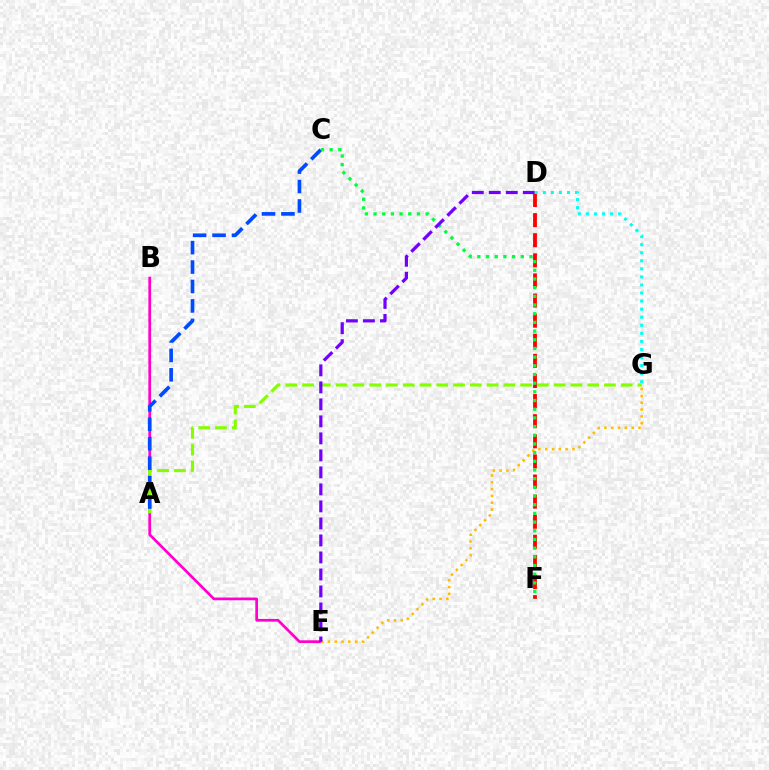{('D', 'F'): [{'color': '#ff0000', 'line_style': 'dashed', 'thickness': 2.73}], ('B', 'E'): [{'color': '#ff00cf', 'line_style': 'solid', 'thickness': 1.96}], ('E', 'G'): [{'color': '#ffbd00', 'line_style': 'dotted', 'thickness': 1.85}], ('A', 'G'): [{'color': '#84ff00', 'line_style': 'dashed', 'thickness': 2.28}], ('A', 'C'): [{'color': '#004bff', 'line_style': 'dashed', 'thickness': 2.64}], ('C', 'F'): [{'color': '#00ff39', 'line_style': 'dotted', 'thickness': 2.36}], ('D', 'E'): [{'color': '#7200ff', 'line_style': 'dashed', 'thickness': 2.31}], ('D', 'G'): [{'color': '#00fff6', 'line_style': 'dotted', 'thickness': 2.19}]}